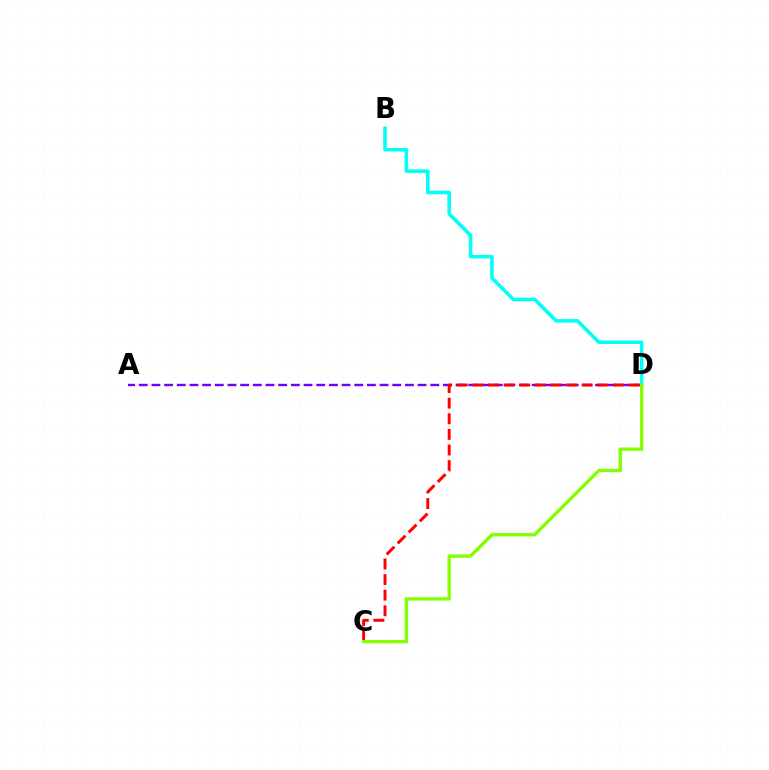{('A', 'D'): [{'color': '#7200ff', 'line_style': 'dashed', 'thickness': 1.72}], ('B', 'D'): [{'color': '#00fff6', 'line_style': 'solid', 'thickness': 2.56}], ('C', 'D'): [{'color': '#ff0000', 'line_style': 'dashed', 'thickness': 2.12}, {'color': '#84ff00', 'line_style': 'solid', 'thickness': 2.41}]}